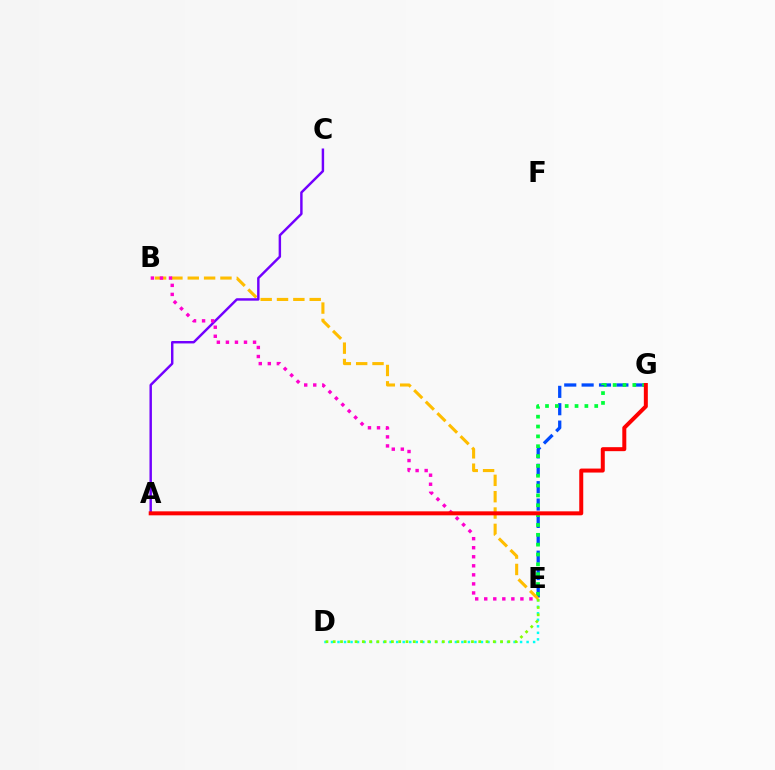{('D', 'E'): [{'color': '#00fff6', 'line_style': 'dotted', 'thickness': 1.77}, {'color': '#84ff00', 'line_style': 'dotted', 'thickness': 1.98}], ('E', 'G'): [{'color': '#004bff', 'line_style': 'dashed', 'thickness': 2.36}, {'color': '#00ff39', 'line_style': 'dotted', 'thickness': 2.67}], ('B', 'E'): [{'color': '#ffbd00', 'line_style': 'dashed', 'thickness': 2.22}, {'color': '#ff00cf', 'line_style': 'dotted', 'thickness': 2.46}], ('A', 'C'): [{'color': '#7200ff', 'line_style': 'solid', 'thickness': 1.76}], ('A', 'G'): [{'color': '#ff0000', 'line_style': 'solid', 'thickness': 2.87}]}